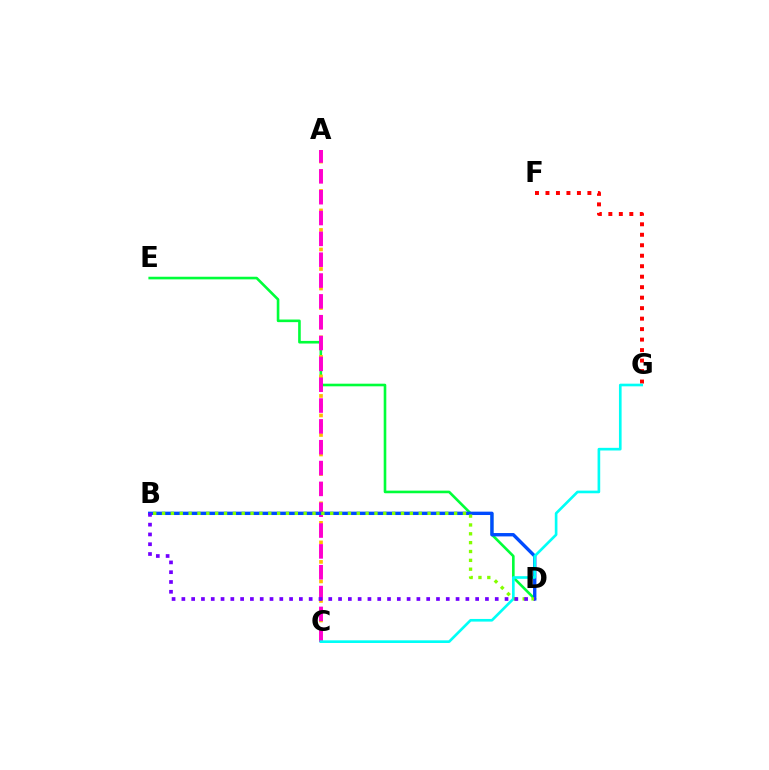{('D', 'E'): [{'color': '#00ff39', 'line_style': 'solid', 'thickness': 1.88}], ('A', 'C'): [{'color': '#ffbd00', 'line_style': 'dotted', 'thickness': 2.65}, {'color': '#ff00cf', 'line_style': 'dashed', 'thickness': 2.83}], ('F', 'G'): [{'color': '#ff0000', 'line_style': 'dotted', 'thickness': 2.85}], ('B', 'D'): [{'color': '#004bff', 'line_style': 'solid', 'thickness': 2.42}, {'color': '#84ff00', 'line_style': 'dotted', 'thickness': 2.4}, {'color': '#7200ff', 'line_style': 'dotted', 'thickness': 2.66}], ('C', 'G'): [{'color': '#00fff6', 'line_style': 'solid', 'thickness': 1.91}]}